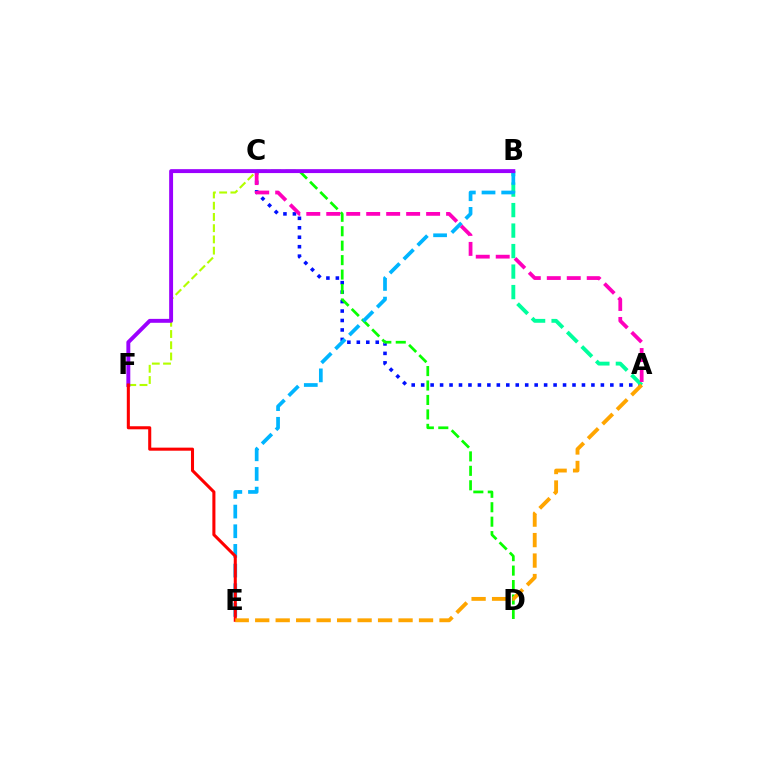{('A', 'C'): [{'color': '#0010ff', 'line_style': 'dotted', 'thickness': 2.57}, {'color': '#ff00bd', 'line_style': 'dashed', 'thickness': 2.71}], ('C', 'F'): [{'color': '#b3ff00', 'line_style': 'dashed', 'thickness': 1.53}], ('C', 'D'): [{'color': '#08ff00', 'line_style': 'dashed', 'thickness': 1.96}], ('A', 'B'): [{'color': '#00ff9d', 'line_style': 'dashed', 'thickness': 2.78}], ('B', 'E'): [{'color': '#00b5ff', 'line_style': 'dashed', 'thickness': 2.67}], ('B', 'F'): [{'color': '#9b00ff', 'line_style': 'solid', 'thickness': 2.82}], ('E', 'F'): [{'color': '#ff0000', 'line_style': 'solid', 'thickness': 2.21}], ('A', 'E'): [{'color': '#ffa500', 'line_style': 'dashed', 'thickness': 2.78}]}